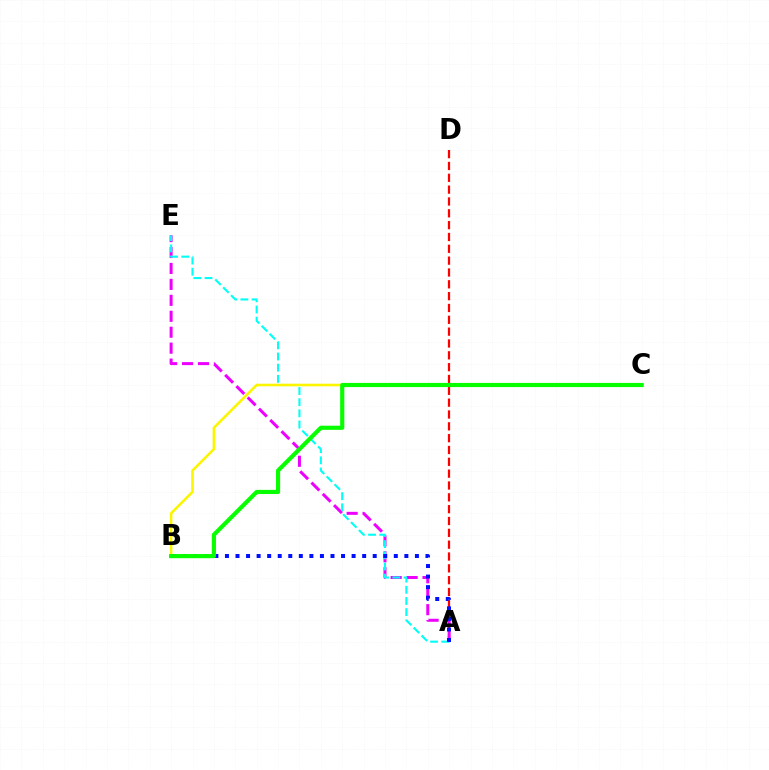{('A', 'D'): [{'color': '#ff0000', 'line_style': 'dashed', 'thickness': 1.61}], ('A', 'E'): [{'color': '#ee00ff', 'line_style': 'dashed', 'thickness': 2.17}, {'color': '#00fff6', 'line_style': 'dashed', 'thickness': 1.52}], ('B', 'C'): [{'color': '#fcf500', 'line_style': 'solid', 'thickness': 1.85}, {'color': '#08ff00', 'line_style': 'solid', 'thickness': 2.99}], ('A', 'B'): [{'color': '#0010ff', 'line_style': 'dotted', 'thickness': 2.87}]}